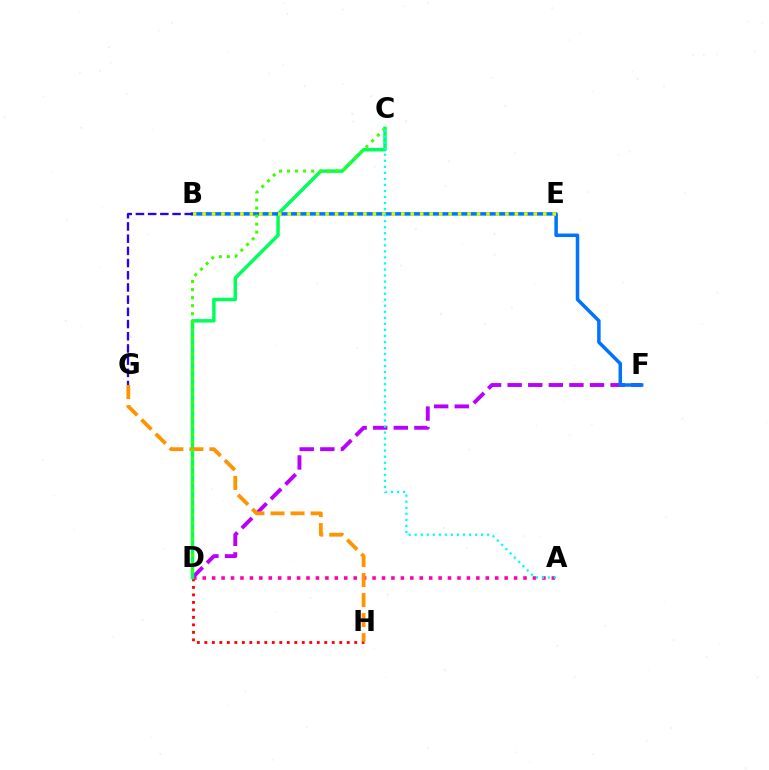{('D', 'H'): [{'color': '#ff0000', 'line_style': 'dotted', 'thickness': 2.04}], ('A', 'D'): [{'color': '#ff00ac', 'line_style': 'dotted', 'thickness': 2.56}], ('D', 'F'): [{'color': '#b900ff', 'line_style': 'dashed', 'thickness': 2.8}], ('C', 'D'): [{'color': '#00ff5c', 'line_style': 'solid', 'thickness': 2.51}, {'color': '#3dff00', 'line_style': 'dotted', 'thickness': 2.19}], ('B', 'F'): [{'color': '#0074ff', 'line_style': 'solid', 'thickness': 2.53}], ('B', 'E'): [{'color': '#d1ff00', 'line_style': 'dotted', 'thickness': 2.57}], ('G', 'H'): [{'color': '#ff9400', 'line_style': 'dashed', 'thickness': 2.72}], ('A', 'C'): [{'color': '#00fff6', 'line_style': 'dotted', 'thickness': 1.64}], ('B', 'G'): [{'color': '#2500ff', 'line_style': 'dashed', 'thickness': 1.66}]}